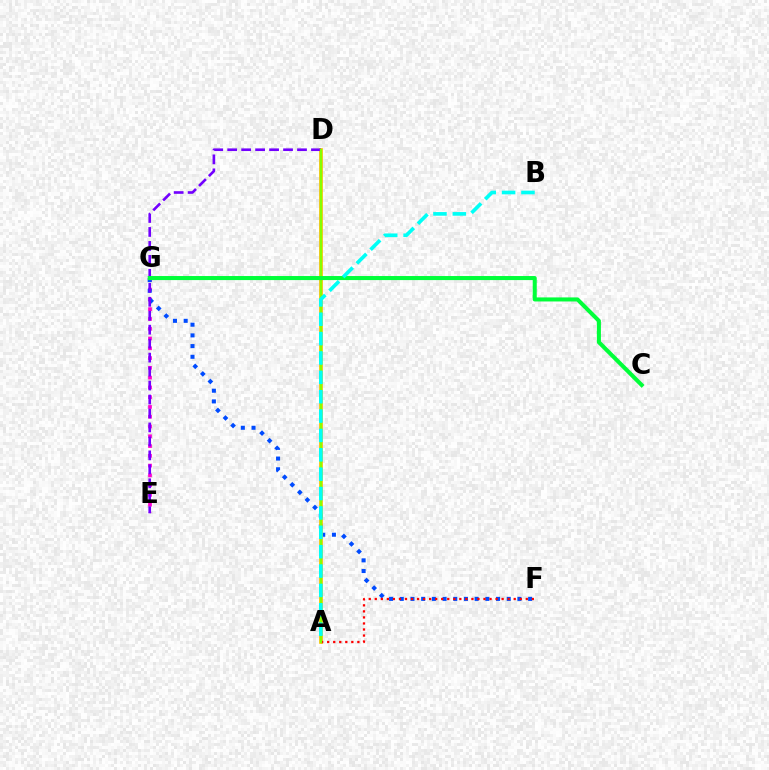{('E', 'G'): [{'color': '#ff00cf', 'line_style': 'dotted', 'thickness': 2.66}], ('F', 'G'): [{'color': '#004bff', 'line_style': 'dotted', 'thickness': 2.91}], ('A', 'D'): [{'color': '#ffbd00', 'line_style': 'solid', 'thickness': 2.63}, {'color': '#84ff00', 'line_style': 'solid', 'thickness': 1.66}], ('A', 'F'): [{'color': '#ff0000', 'line_style': 'dotted', 'thickness': 1.64}], ('D', 'E'): [{'color': '#7200ff', 'line_style': 'dashed', 'thickness': 1.9}], ('C', 'G'): [{'color': '#00ff39', 'line_style': 'solid', 'thickness': 2.92}], ('A', 'B'): [{'color': '#00fff6', 'line_style': 'dashed', 'thickness': 2.63}]}